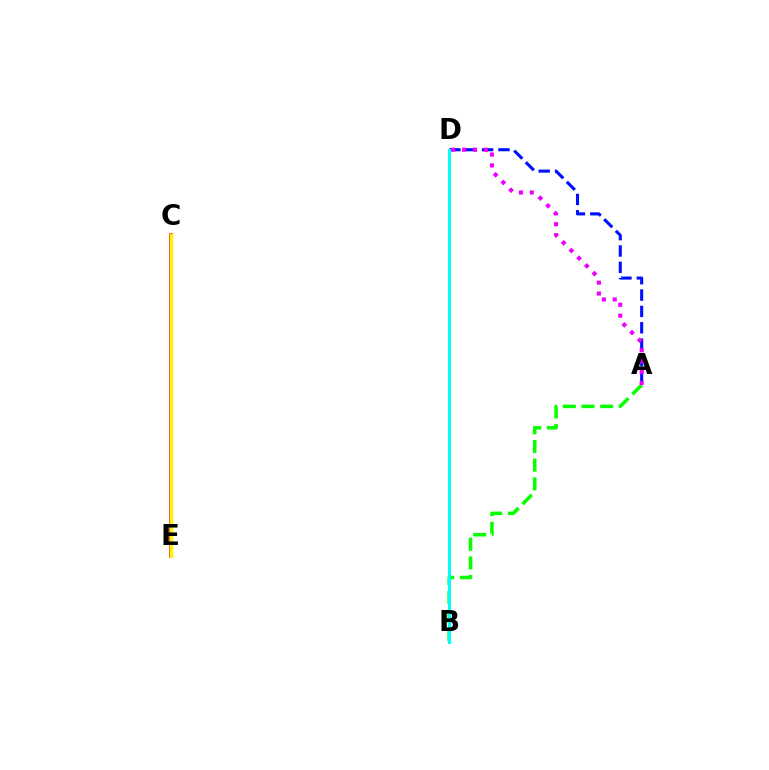{('A', 'D'): [{'color': '#0010ff', 'line_style': 'dashed', 'thickness': 2.22}, {'color': '#ee00ff', 'line_style': 'dotted', 'thickness': 2.96}], ('C', 'E'): [{'color': '#ff0000', 'line_style': 'solid', 'thickness': 2.53}, {'color': '#fcf500', 'line_style': 'solid', 'thickness': 2.45}], ('A', 'B'): [{'color': '#08ff00', 'line_style': 'dashed', 'thickness': 2.54}], ('B', 'D'): [{'color': '#00fff6', 'line_style': 'solid', 'thickness': 2.18}]}